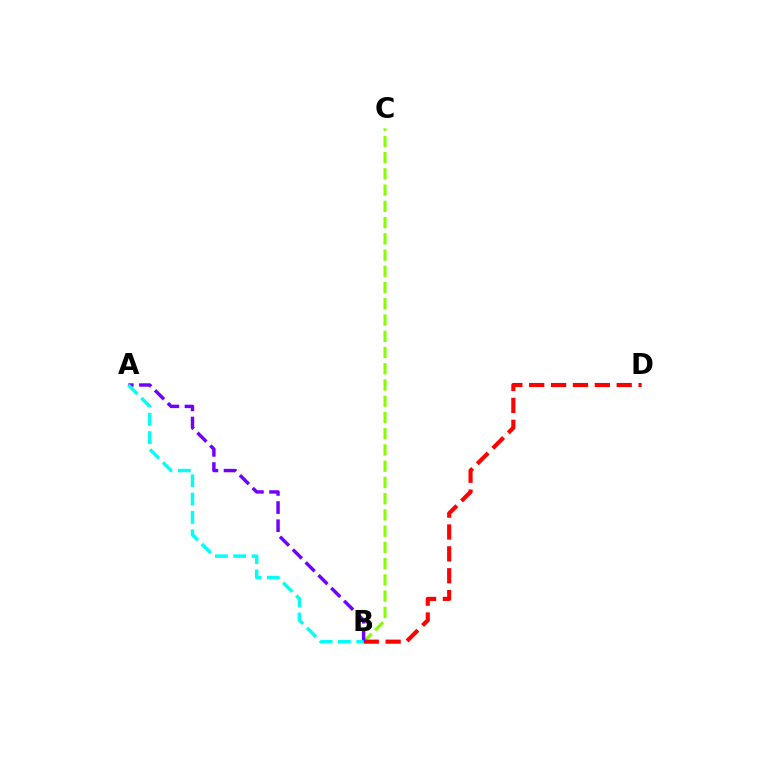{('B', 'C'): [{'color': '#84ff00', 'line_style': 'dashed', 'thickness': 2.21}], ('B', 'D'): [{'color': '#ff0000', 'line_style': 'dashed', 'thickness': 2.97}], ('A', 'B'): [{'color': '#7200ff', 'line_style': 'dashed', 'thickness': 2.46}, {'color': '#00fff6', 'line_style': 'dashed', 'thickness': 2.49}]}